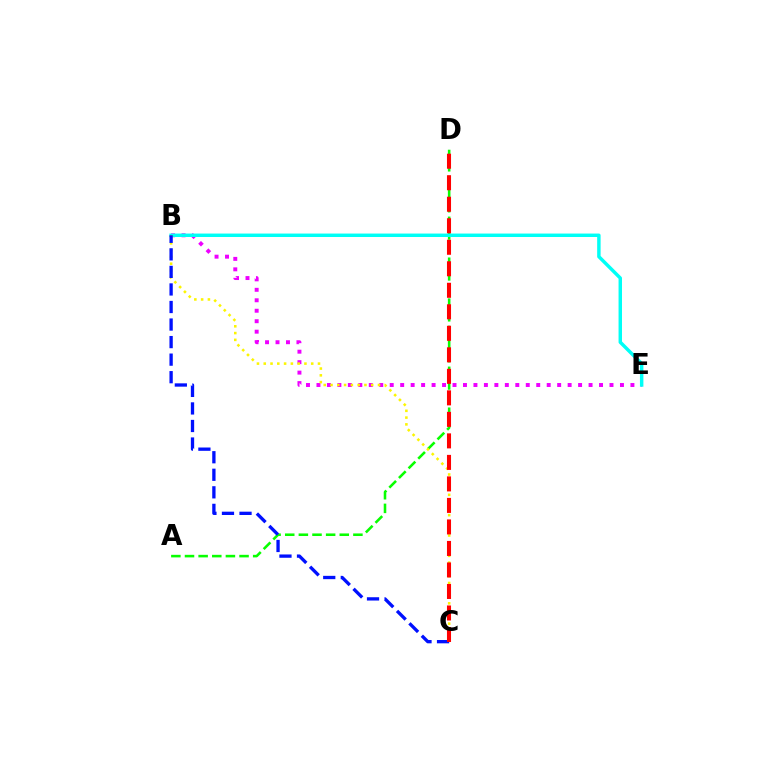{('B', 'E'): [{'color': '#ee00ff', 'line_style': 'dotted', 'thickness': 2.84}, {'color': '#00fff6', 'line_style': 'solid', 'thickness': 2.48}], ('A', 'D'): [{'color': '#08ff00', 'line_style': 'dashed', 'thickness': 1.85}], ('B', 'C'): [{'color': '#fcf500', 'line_style': 'dotted', 'thickness': 1.84}, {'color': '#0010ff', 'line_style': 'dashed', 'thickness': 2.38}], ('C', 'D'): [{'color': '#ff0000', 'line_style': 'dashed', 'thickness': 2.92}]}